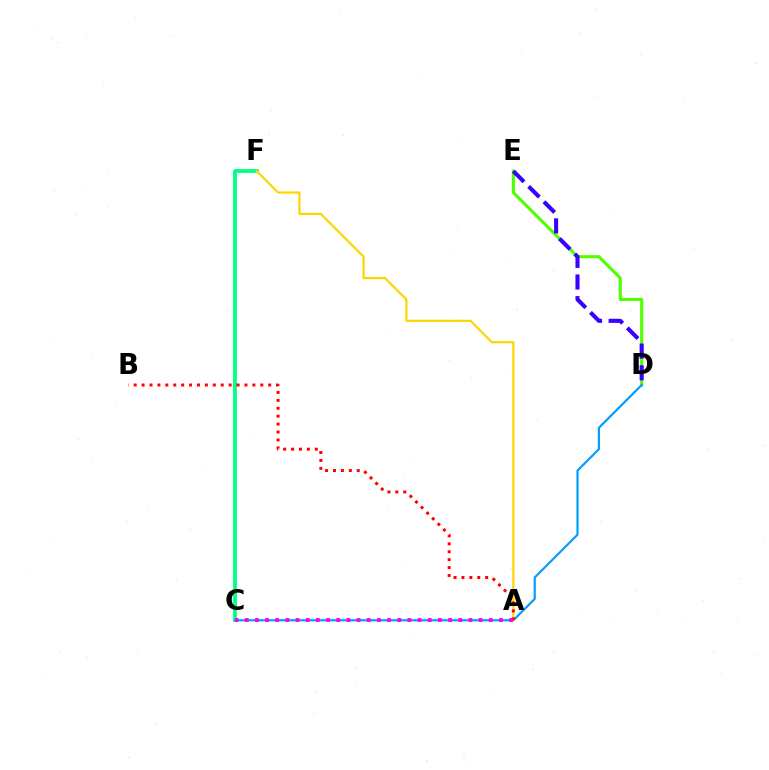{('C', 'F'): [{'color': '#00ff86', 'line_style': 'solid', 'thickness': 2.75}], ('D', 'E'): [{'color': '#4fff00', 'line_style': 'solid', 'thickness': 2.22}, {'color': '#3700ff', 'line_style': 'dashed', 'thickness': 2.94}], ('C', 'D'): [{'color': '#009eff', 'line_style': 'solid', 'thickness': 1.58}], ('A', 'F'): [{'color': '#ffd500', 'line_style': 'solid', 'thickness': 1.59}], ('A', 'B'): [{'color': '#ff0000', 'line_style': 'dotted', 'thickness': 2.15}], ('A', 'C'): [{'color': '#ff00ed', 'line_style': 'dotted', 'thickness': 2.76}]}